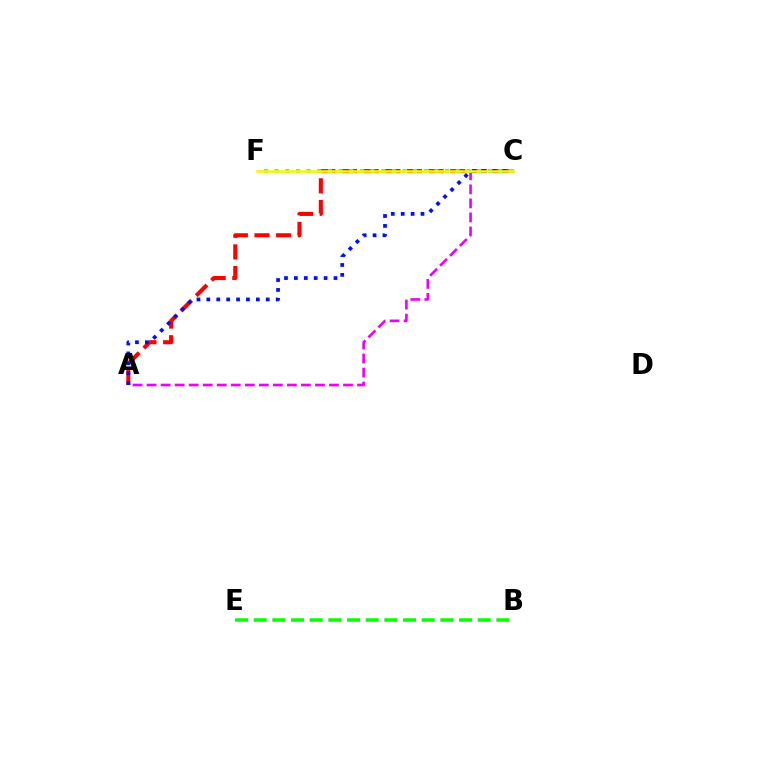{('B', 'E'): [{'color': '#08ff00', 'line_style': 'dashed', 'thickness': 2.54}], ('A', 'C'): [{'color': '#ee00ff', 'line_style': 'dashed', 'thickness': 1.91}, {'color': '#ff0000', 'line_style': 'dashed', 'thickness': 2.94}, {'color': '#0010ff', 'line_style': 'dotted', 'thickness': 2.69}], ('C', 'F'): [{'color': '#00fff6', 'line_style': 'dotted', 'thickness': 2.89}, {'color': '#fcf500', 'line_style': 'solid', 'thickness': 1.88}]}